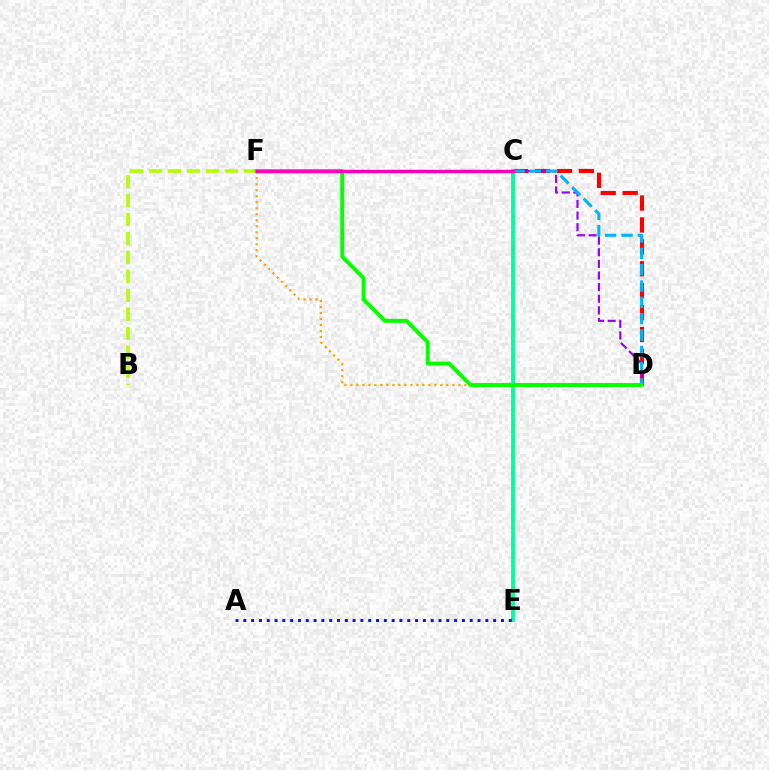{('C', 'D'): [{'color': '#ff0000', 'line_style': 'dashed', 'thickness': 2.98}, {'color': '#9b00ff', 'line_style': 'dashed', 'thickness': 1.58}, {'color': '#00b5ff', 'line_style': 'dashed', 'thickness': 2.22}], ('D', 'F'): [{'color': '#ffa500', 'line_style': 'dotted', 'thickness': 1.63}, {'color': '#08ff00', 'line_style': 'solid', 'thickness': 2.85}], ('C', 'E'): [{'color': '#00ff9d', 'line_style': 'solid', 'thickness': 2.79}], ('B', 'F'): [{'color': '#b3ff00', 'line_style': 'dashed', 'thickness': 2.58}], ('C', 'F'): [{'color': '#ff00bd', 'line_style': 'solid', 'thickness': 2.52}], ('A', 'E'): [{'color': '#0010ff', 'line_style': 'dotted', 'thickness': 2.12}]}